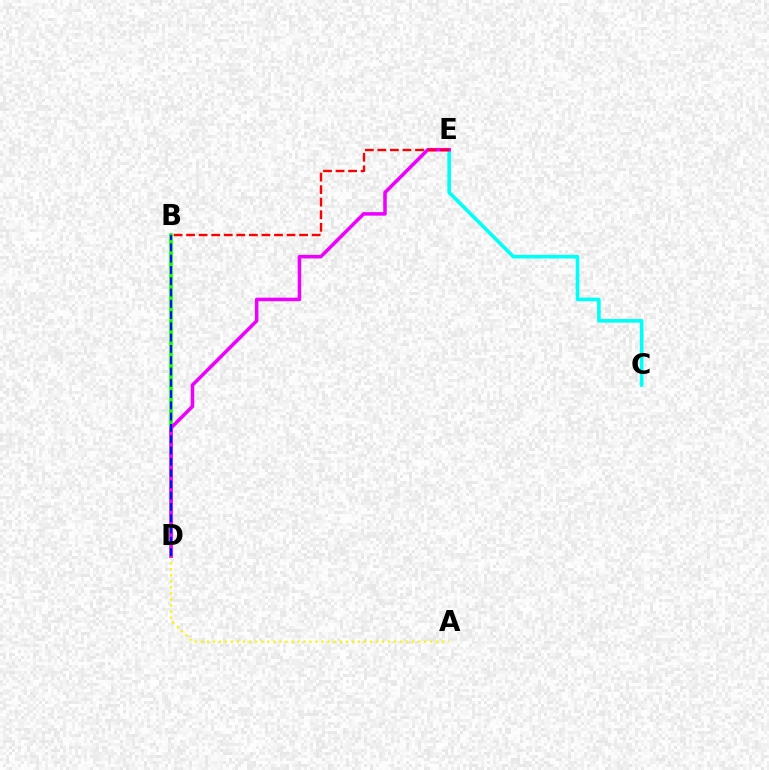{('B', 'D'): [{'color': '#08ff00', 'line_style': 'solid', 'thickness': 2.6}, {'color': '#0010ff', 'line_style': 'dashed', 'thickness': 1.53}], ('C', 'E'): [{'color': '#00fff6', 'line_style': 'solid', 'thickness': 2.6}], ('A', 'D'): [{'color': '#fcf500', 'line_style': 'dotted', 'thickness': 1.64}], ('D', 'E'): [{'color': '#ee00ff', 'line_style': 'solid', 'thickness': 2.55}], ('B', 'E'): [{'color': '#ff0000', 'line_style': 'dashed', 'thickness': 1.71}]}